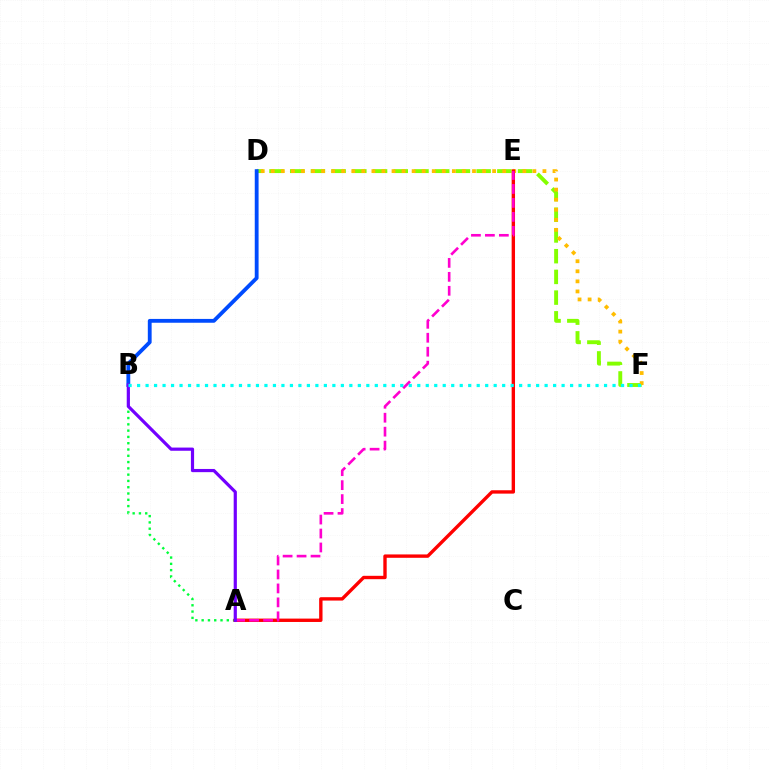{('D', 'F'): [{'color': '#84ff00', 'line_style': 'dashed', 'thickness': 2.81}, {'color': '#ffbd00', 'line_style': 'dotted', 'thickness': 2.73}], ('A', 'B'): [{'color': '#00ff39', 'line_style': 'dotted', 'thickness': 1.71}, {'color': '#7200ff', 'line_style': 'solid', 'thickness': 2.3}], ('A', 'E'): [{'color': '#ff0000', 'line_style': 'solid', 'thickness': 2.43}, {'color': '#ff00cf', 'line_style': 'dashed', 'thickness': 1.9}], ('B', 'D'): [{'color': '#004bff', 'line_style': 'solid', 'thickness': 2.75}], ('B', 'F'): [{'color': '#00fff6', 'line_style': 'dotted', 'thickness': 2.31}]}